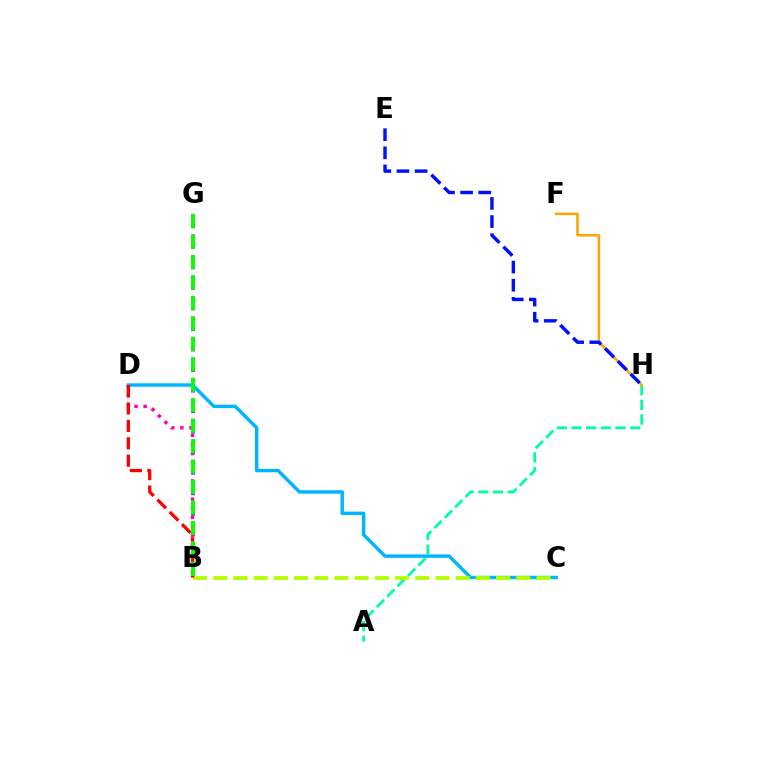{('B', 'G'): [{'color': '#9b00ff', 'line_style': 'dotted', 'thickness': 2.79}, {'color': '#08ff00', 'line_style': 'dashed', 'thickness': 2.78}], ('C', 'D'): [{'color': '#00b5ff', 'line_style': 'solid', 'thickness': 2.48}], ('A', 'H'): [{'color': '#00ff9d', 'line_style': 'dashed', 'thickness': 2.0}], ('B', 'C'): [{'color': '#b3ff00', 'line_style': 'dashed', 'thickness': 2.74}], ('B', 'D'): [{'color': '#ff00bd', 'line_style': 'dotted', 'thickness': 2.48}, {'color': '#ff0000', 'line_style': 'dashed', 'thickness': 2.36}], ('F', 'H'): [{'color': '#ffa500', 'line_style': 'solid', 'thickness': 1.83}], ('E', 'H'): [{'color': '#0010ff', 'line_style': 'dashed', 'thickness': 2.46}]}